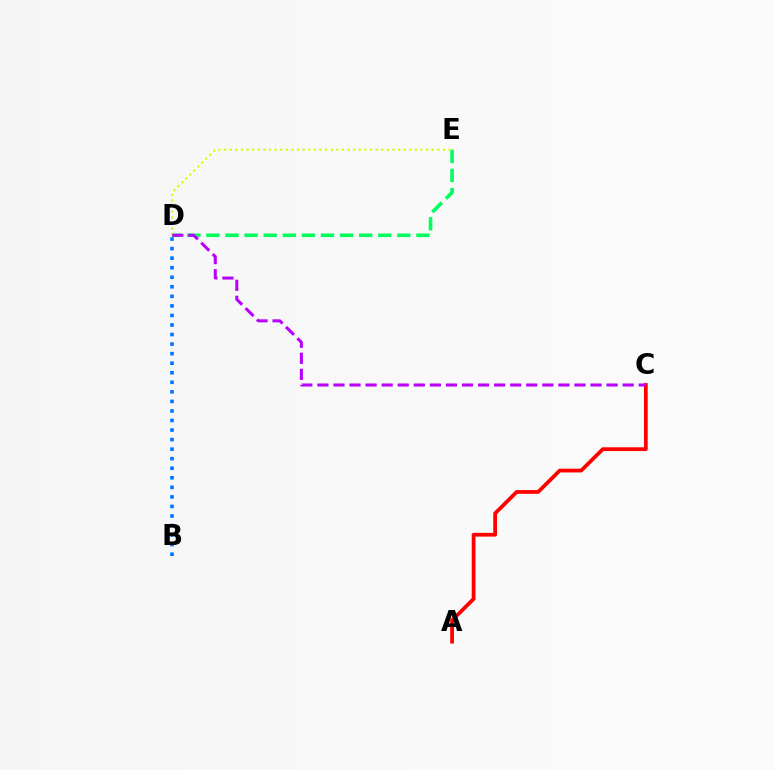{('D', 'E'): [{'color': '#00ff5c', 'line_style': 'dashed', 'thickness': 2.59}, {'color': '#d1ff00', 'line_style': 'dotted', 'thickness': 1.52}], ('A', 'C'): [{'color': '#ff0000', 'line_style': 'solid', 'thickness': 2.71}], ('C', 'D'): [{'color': '#b900ff', 'line_style': 'dashed', 'thickness': 2.18}], ('B', 'D'): [{'color': '#0074ff', 'line_style': 'dotted', 'thickness': 2.59}]}